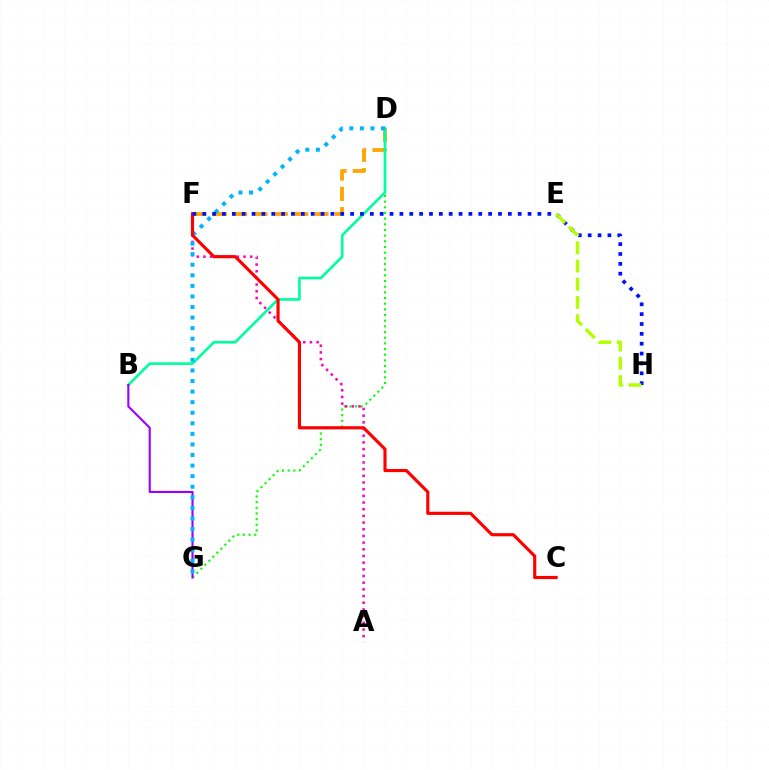{('D', 'G'): [{'color': '#08ff00', 'line_style': 'dotted', 'thickness': 1.54}, {'color': '#00b5ff', 'line_style': 'dotted', 'thickness': 2.87}], ('A', 'F'): [{'color': '#ff00bd', 'line_style': 'dotted', 'thickness': 1.82}], ('D', 'F'): [{'color': '#ffa500', 'line_style': 'dashed', 'thickness': 2.76}], ('B', 'D'): [{'color': '#00ff9d', 'line_style': 'solid', 'thickness': 1.9}], ('B', 'G'): [{'color': '#9b00ff', 'line_style': 'solid', 'thickness': 1.52}], ('C', 'F'): [{'color': '#ff0000', 'line_style': 'solid', 'thickness': 2.26}], ('F', 'H'): [{'color': '#0010ff', 'line_style': 'dotted', 'thickness': 2.68}], ('E', 'H'): [{'color': '#b3ff00', 'line_style': 'dashed', 'thickness': 2.47}]}